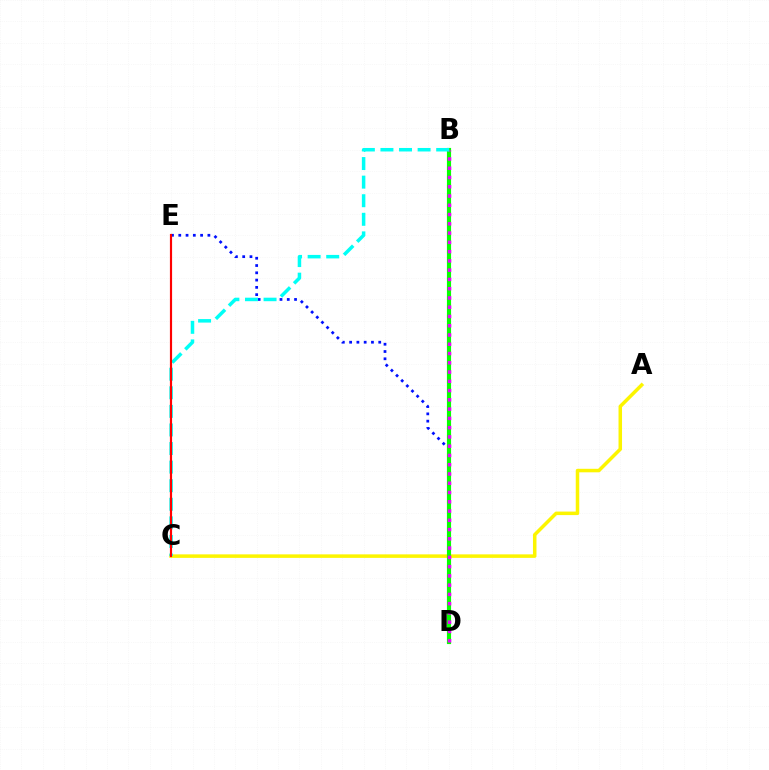{('A', 'C'): [{'color': '#fcf500', 'line_style': 'solid', 'thickness': 2.53}], ('D', 'E'): [{'color': '#0010ff', 'line_style': 'dotted', 'thickness': 1.98}], ('B', 'D'): [{'color': '#08ff00', 'line_style': 'solid', 'thickness': 2.99}, {'color': '#ee00ff', 'line_style': 'dotted', 'thickness': 2.52}], ('B', 'C'): [{'color': '#00fff6', 'line_style': 'dashed', 'thickness': 2.52}], ('C', 'E'): [{'color': '#ff0000', 'line_style': 'solid', 'thickness': 1.56}]}